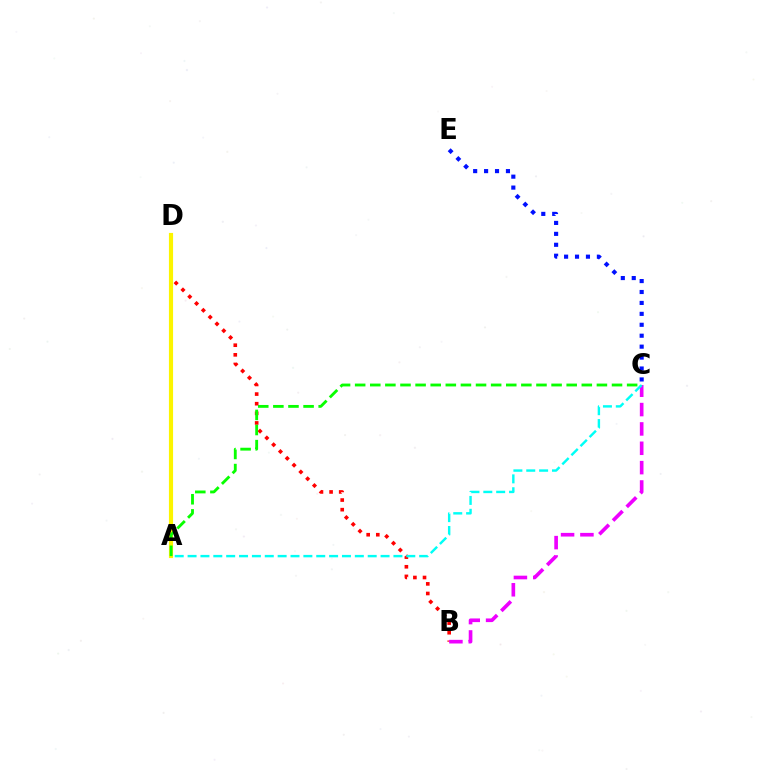{('C', 'E'): [{'color': '#0010ff', 'line_style': 'dotted', 'thickness': 2.97}], ('B', 'D'): [{'color': '#ff0000', 'line_style': 'dotted', 'thickness': 2.61}], ('B', 'C'): [{'color': '#ee00ff', 'line_style': 'dashed', 'thickness': 2.63}], ('A', 'D'): [{'color': '#fcf500', 'line_style': 'solid', 'thickness': 2.98}], ('A', 'C'): [{'color': '#00fff6', 'line_style': 'dashed', 'thickness': 1.75}, {'color': '#08ff00', 'line_style': 'dashed', 'thickness': 2.05}]}